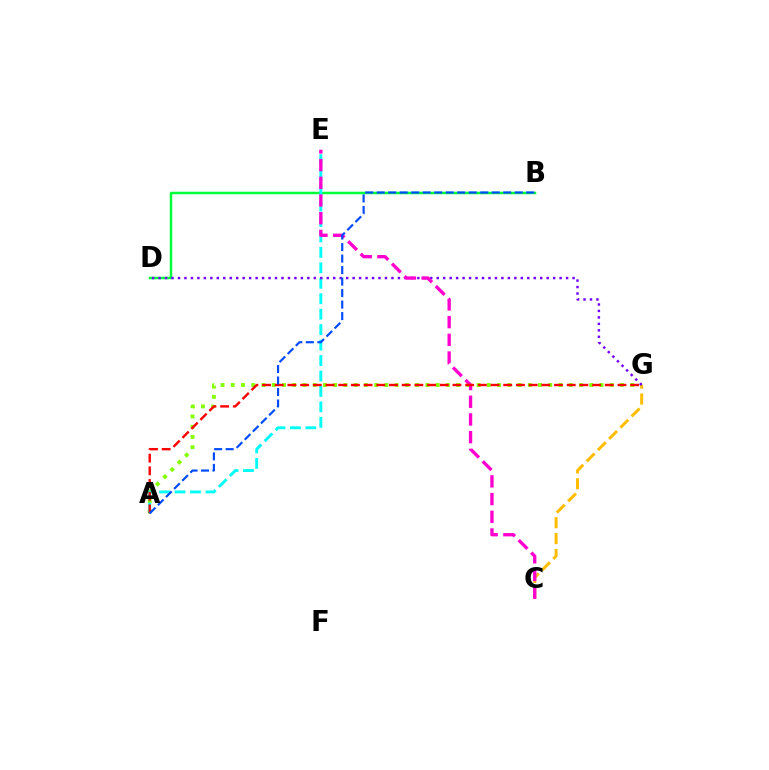{('B', 'D'): [{'color': '#00ff39', 'line_style': 'solid', 'thickness': 1.8}], ('A', 'G'): [{'color': '#84ff00', 'line_style': 'dotted', 'thickness': 2.78}, {'color': '#ff0000', 'line_style': 'dashed', 'thickness': 1.72}], ('C', 'G'): [{'color': '#ffbd00', 'line_style': 'dashed', 'thickness': 2.16}], ('A', 'E'): [{'color': '#00fff6', 'line_style': 'dashed', 'thickness': 2.1}], ('D', 'G'): [{'color': '#7200ff', 'line_style': 'dotted', 'thickness': 1.76}], ('C', 'E'): [{'color': '#ff00cf', 'line_style': 'dashed', 'thickness': 2.4}], ('A', 'B'): [{'color': '#004bff', 'line_style': 'dashed', 'thickness': 1.56}]}